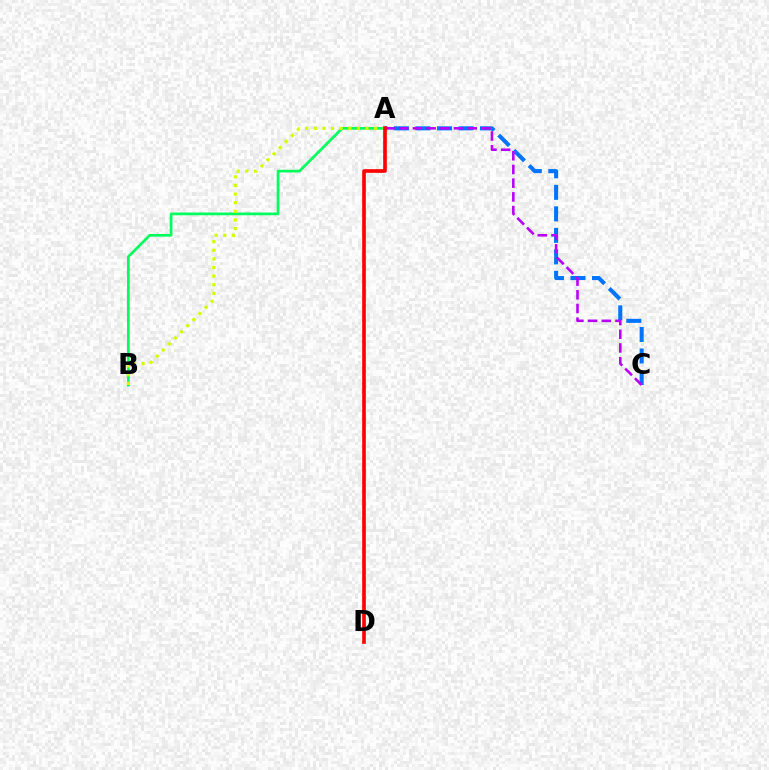{('A', 'B'): [{'color': '#00ff5c', 'line_style': 'solid', 'thickness': 1.97}, {'color': '#d1ff00', 'line_style': 'dotted', 'thickness': 2.34}], ('A', 'C'): [{'color': '#0074ff', 'line_style': 'dashed', 'thickness': 2.92}, {'color': '#b900ff', 'line_style': 'dashed', 'thickness': 1.86}], ('A', 'D'): [{'color': '#ff0000', 'line_style': 'solid', 'thickness': 2.61}]}